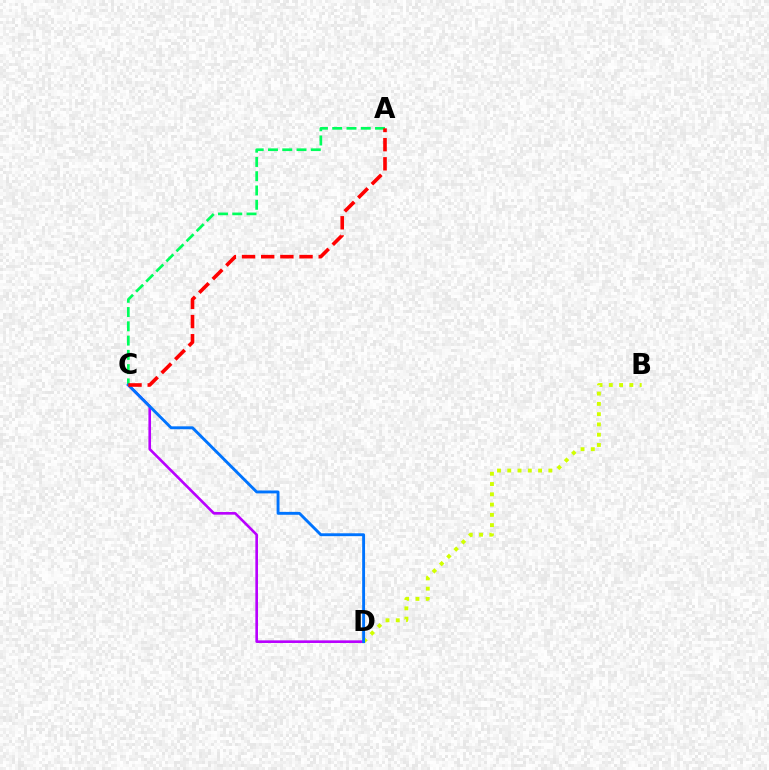{('B', 'D'): [{'color': '#d1ff00', 'line_style': 'dotted', 'thickness': 2.79}], ('C', 'D'): [{'color': '#b900ff', 'line_style': 'solid', 'thickness': 1.89}, {'color': '#0074ff', 'line_style': 'solid', 'thickness': 2.08}], ('A', 'C'): [{'color': '#00ff5c', 'line_style': 'dashed', 'thickness': 1.94}, {'color': '#ff0000', 'line_style': 'dashed', 'thickness': 2.6}]}